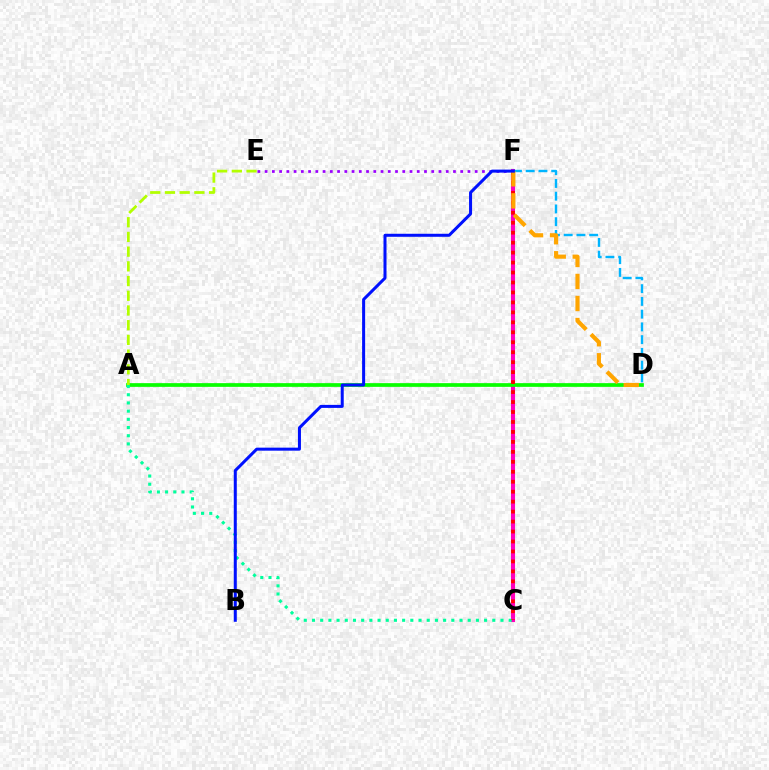{('C', 'F'): [{'color': '#ff00bd', 'line_style': 'solid', 'thickness': 2.93}, {'color': '#ff0000', 'line_style': 'dotted', 'thickness': 2.71}], ('A', 'D'): [{'color': '#08ff00', 'line_style': 'solid', 'thickness': 2.67}], ('E', 'F'): [{'color': '#9b00ff', 'line_style': 'dotted', 'thickness': 1.97}], ('A', 'C'): [{'color': '#00ff9d', 'line_style': 'dotted', 'thickness': 2.23}], ('A', 'E'): [{'color': '#b3ff00', 'line_style': 'dashed', 'thickness': 2.0}], ('D', 'F'): [{'color': '#00b5ff', 'line_style': 'dashed', 'thickness': 1.73}, {'color': '#ffa500', 'line_style': 'dashed', 'thickness': 2.99}], ('B', 'F'): [{'color': '#0010ff', 'line_style': 'solid', 'thickness': 2.17}]}